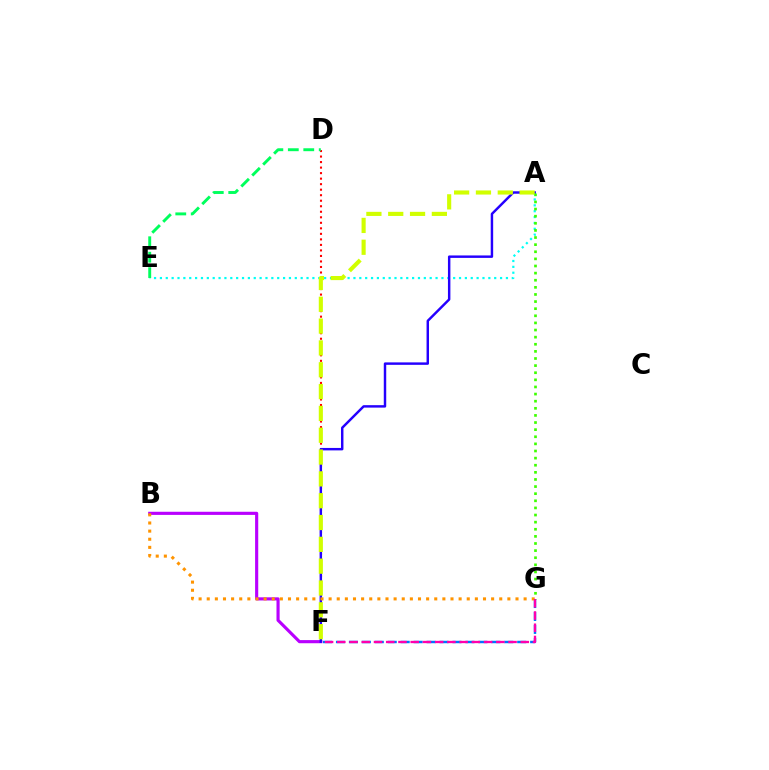{('F', 'G'): [{'color': '#0074ff', 'line_style': 'dashed', 'thickness': 1.76}, {'color': '#ff00ac', 'line_style': 'dashed', 'thickness': 1.66}], ('A', 'E'): [{'color': '#00fff6', 'line_style': 'dotted', 'thickness': 1.59}], ('D', 'F'): [{'color': '#ff0000', 'line_style': 'dotted', 'thickness': 1.5}], ('B', 'F'): [{'color': '#b900ff', 'line_style': 'solid', 'thickness': 2.26}], ('A', 'F'): [{'color': '#2500ff', 'line_style': 'solid', 'thickness': 1.76}, {'color': '#d1ff00', 'line_style': 'dashed', 'thickness': 2.96}], ('B', 'G'): [{'color': '#ff9400', 'line_style': 'dotted', 'thickness': 2.21}], ('A', 'G'): [{'color': '#3dff00', 'line_style': 'dotted', 'thickness': 1.93}], ('D', 'E'): [{'color': '#00ff5c', 'line_style': 'dashed', 'thickness': 2.1}]}